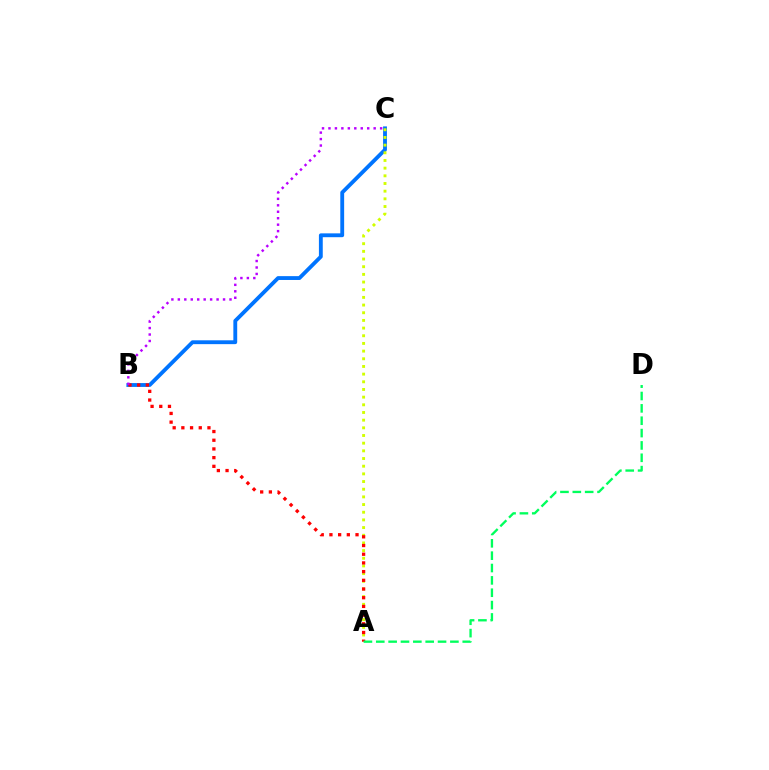{('B', 'C'): [{'color': '#0074ff', 'line_style': 'solid', 'thickness': 2.77}, {'color': '#b900ff', 'line_style': 'dotted', 'thickness': 1.75}], ('A', 'C'): [{'color': '#d1ff00', 'line_style': 'dotted', 'thickness': 2.08}], ('A', 'B'): [{'color': '#ff0000', 'line_style': 'dotted', 'thickness': 2.36}], ('A', 'D'): [{'color': '#00ff5c', 'line_style': 'dashed', 'thickness': 1.68}]}